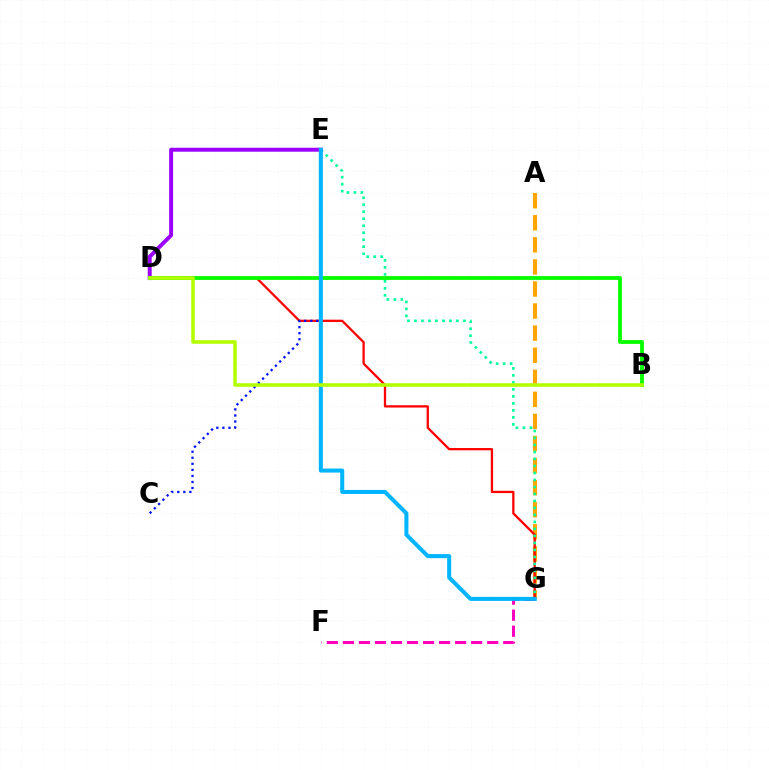{('A', 'G'): [{'color': '#ffa500', 'line_style': 'dashed', 'thickness': 3.0}], ('D', 'G'): [{'color': '#ff0000', 'line_style': 'solid', 'thickness': 1.65}], ('E', 'G'): [{'color': '#00ff9d', 'line_style': 'dotted', 'thickness': 1.9}, {'color': '#00b5ff', 'line_style': 'solid', 'thickness': 2.91}], ('F', 'G'): [{'color': '#ff00bd', 'line_style': 'dashed', 'thickness': 2.18}], ('D', 'E'): [{'color': '#9b00ff', 'line_style': 'solid', 'thickness': 2.85}], ('B', 'D'): [{'color': '#08ff00', 'line_style': 'solid', 'thickness': 2.75}, {'color': '#b3ff00', 'line_style': 'solid', 'thickness': 2.57}], ('C', 'E'): [{'color': '#0010ff', 'line_style': 'dotted', 'thickness': 1.64}]}